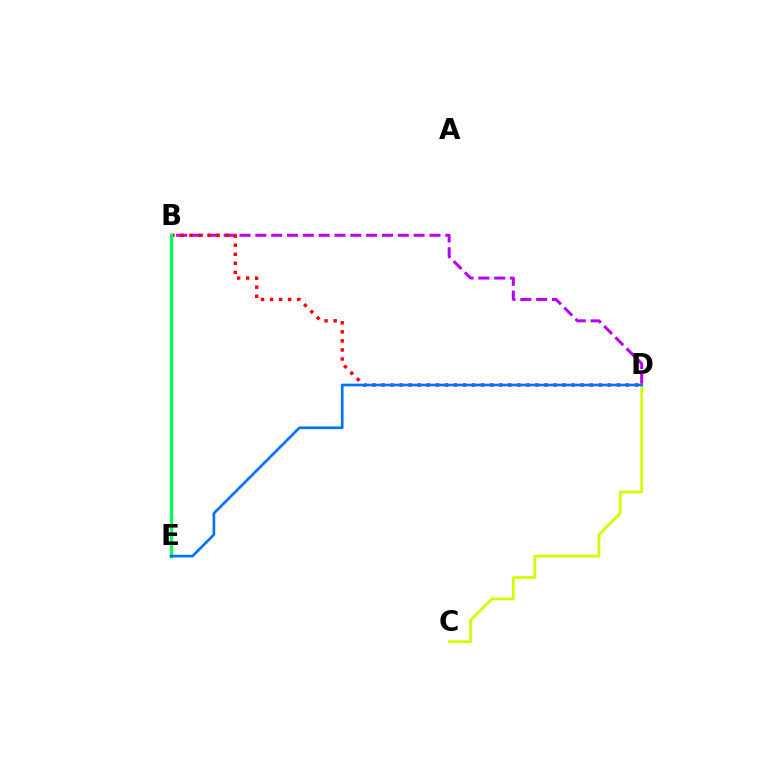{('B', 'D'): [{'color': '#b900ff', 'line_style': 'dashed', 'thickness': 2.15}, {'color': '#ff0000', 'line_style': 'dotted', 'thickness': 2.46}], ('B', 'E'): [{'color': '#00ff5c', 'line_style': 'solid', 'thickness': 2.41}], ('C', 'D'): [{'color': '#d1ff00', 'line_style': 'solid', 'thickness': 2.0}], ('D', 'E'): [{'color': '#0074ff', 'line_style': 'solid', 'thickness': 1.93}]}